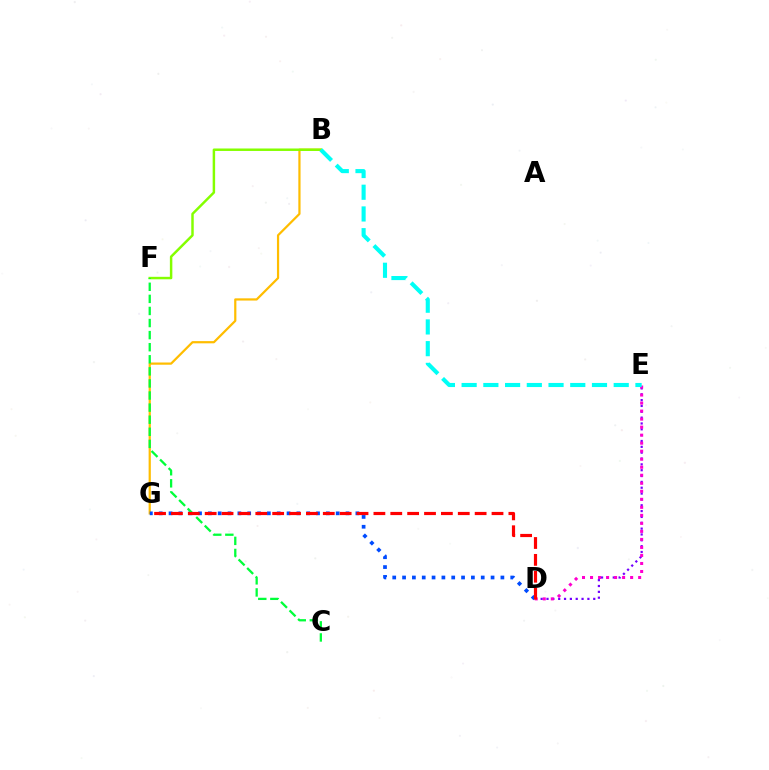{('B', 'G'): [{'color': '#ffbd00', 'line_style': 'solid', 'thickness': 1.6}], ('D', 'E'): [{'color': '#7200ff', 'line_style': 'dotted', 'thickness': 1.59}, {'color': '#ff00cf', 'line_style': 'dotted', 'thickness': 2.18}], ('B', 'F'): [{'color': '#84ff00', 'line_style': 'solid', 'thickness': 1.78}], ('D', 'G'): [{'color': '#004bff', 'line_style': 'dotted', 'thickness': 2.67}, {'color': '#ff0000', 'line_style': 'dashed', 'thickness': 2.29}], ('C', 'F'): [{'color': '#00ff39', 'line_style': 'dashed', 'thickness': 1.64}], ('B', 'E'): [{'color': '#00fff6', 'line_style': 'dashed', 'thickness': 2.95}]}